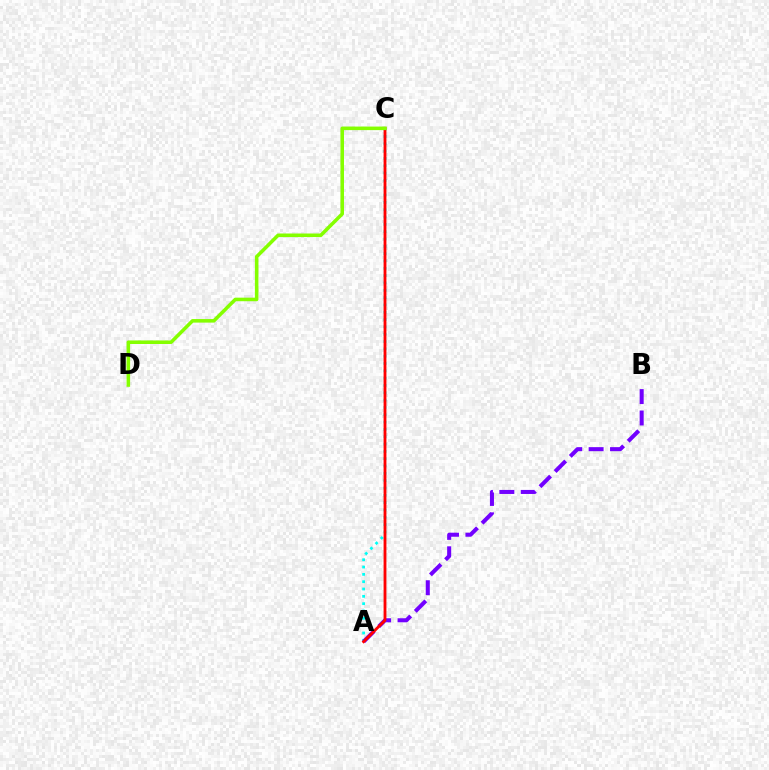{('A', 'C'): [{'color': '#00fff6', 'line_style': 'dotted', 'thickness': 1.99}, {'color': '#ff0000', 'line_style': 'solid', 'thickness': 2.04}], ('A', 'B'): [{'color': '#7200ff', 'line_style': 'dashed', 'thickness': 2.91}], ('C', 'D'): [{'color': '#84ff00', 'line_style': 'solid', 'thickness': 2.56}]}